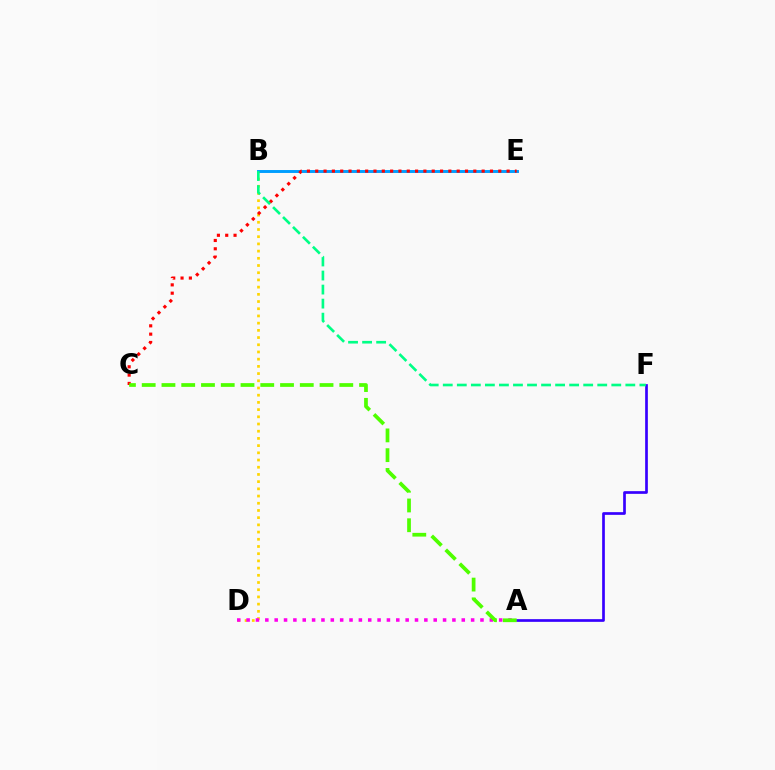{('B', 'D'): [{'color': '#ffd500', 'line_style': 'dotted', 'thickness': 1.96}], ('B', 'E'): [{'color': '#009eff', 'line_style': 'solid', 'thickness': 2.11}], ('A', 'D'): [{'color': '#ff00ed', 'line_style': 'dotted', 'thickness': 2.54}], ('A', 'F'): [{'color': '#3700ff', 'line_style': 'solid', 'thickness': 1.94}], ('C', 'E'): [{'color': '#ff0000', 'line_style': 'dotted', 'thickness': 2.26}], ('A', 'C'): [{'color': '#4fff00', 'line_style': 'dashed', 'thickness': 2.68}], ('B', 'F'): [{'color': '#00ff86', 'line_style': 'dashed', 'thickness': 1.91}]}